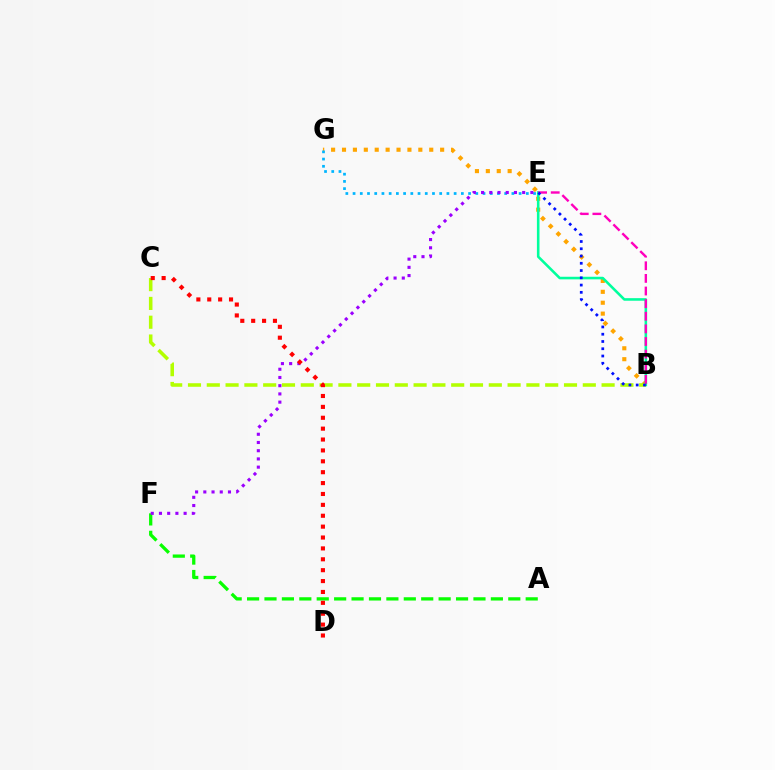{('B', 'G'): [{'color': '#ffa500', 'line_style': 'dotted', 'thickness': 2.96}], ('B', 'E'): [{'color': '#00ff9d', 'line_style': 'solid', 'thickness': 1.86}, {'color': '#ff00bd', 'line_style': 'dashed', 'thickness': 1.71}, {'color': '#0010ff', 'line_style': 'dotted', 'thickness': 1.97}], ('B', 'C'): [{'color': '#b3ff00', 'line_style': 'dashed', 'thickness': 2.55}], ('A', 'F'): [{'color': '#08ff00', 'line_style': 'dashed', 'thickness': 2.37}], ('E', 'G'): [{'color': '#00b5ff', 'line_style': 'dotted', 'thickness': 1.96}], ('E', 'F'): [{'color': '#9b00ff', 'line_style': 'dotted', 'thickness': 2.23}], ('C', 'D'): [{'color': '#ff0000', 'line_style': 'dotted', 'thickness': 2.96}]}